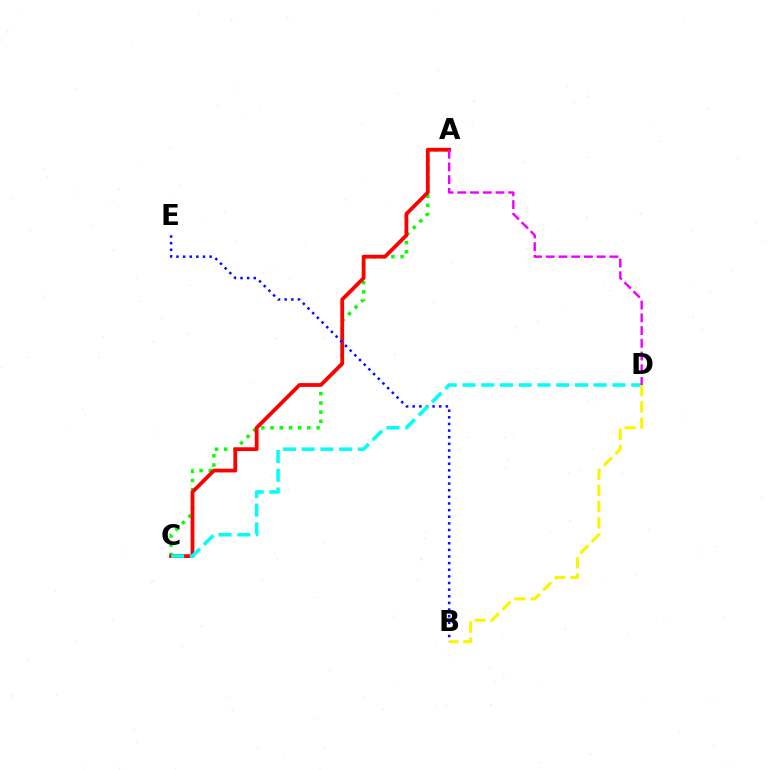{('A', 'C'): [{'color': '#08ff00', 'line_style': 'dotted', 'thickness': 2.5}, {'color': '#ff0000', 'line_style': 'solid', 'thickness': 2.72}], ('B', 'E'): [{'color': '#0010ff', 'line_style': 'dotted', 'thickness': 1.8}], ('C', 'D'): [{'color': '#00fff6', 'line_style': 'dashed', 'thickness': 2.55}], ('A', 'D'): [{'color': '#ee00ff', 'line_style': 'dashed', 'thickness': 1.73}], ('B', 'D'): [{'color': '#fcf500', 'line_style': 'dashed', 'thickness': 2.21}]}